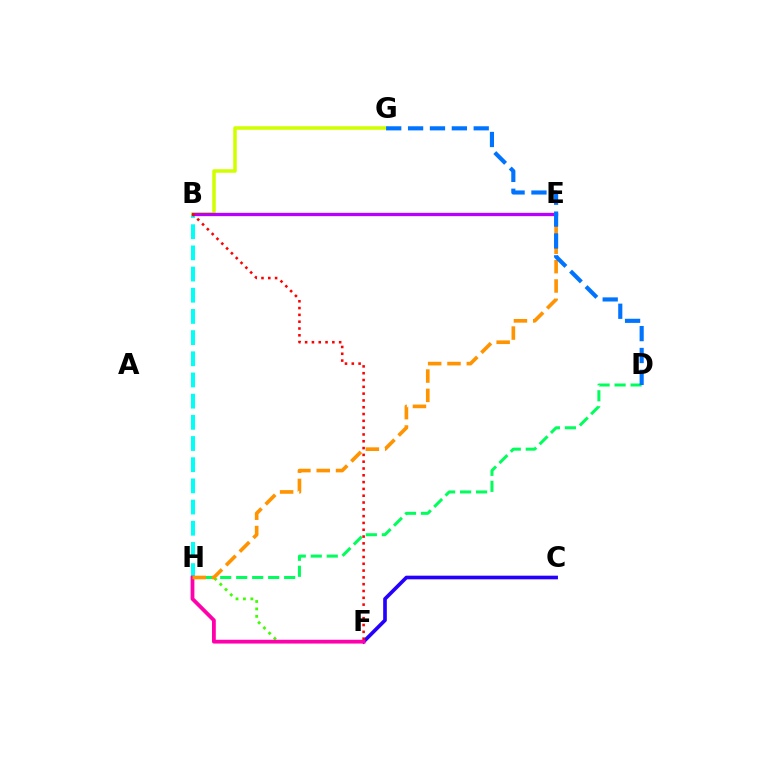{('F', 'H'): [{'color': '#3dff00', 'line_style': 'dotted', 'thickness': 2.02}, {'color': '#ff00ac', 'line_style': 'solid', 'thickness': 2.73}], ('B', 'H'): [{'color': '#00fff6', 'line_style': 'dashed', 'thickness': 2.88}], ('C', 'F'): [{'color': '#2500ff', 'line_style': 'solid', 'thickness': 2.63}], ('D', 'H'): [{'color': '#00ff5c', 'line_style': 'dashed', 'thickness': 2.17}], ('B', 'G'): [{'color': '#d1ff00', 'line_style': 'solid', 'thickness': 2.55}], ('B', 'E'): [{'color': '#b900ff', 'line_style': 'solid', 'thickness': 2.37}], ('E', 'H'): [{'color': '#ff9400', 'line_style': 'dashed', 'thickness': 2.63}], ('D', 'G'): [{'color': '#0074ff', 'line_style': 'dashed', 'thickness': 2.97}], ('B', 'F'): [{'color': '#ff0000', 'line_style': 'dotted', 'thickness': 1.85}]}